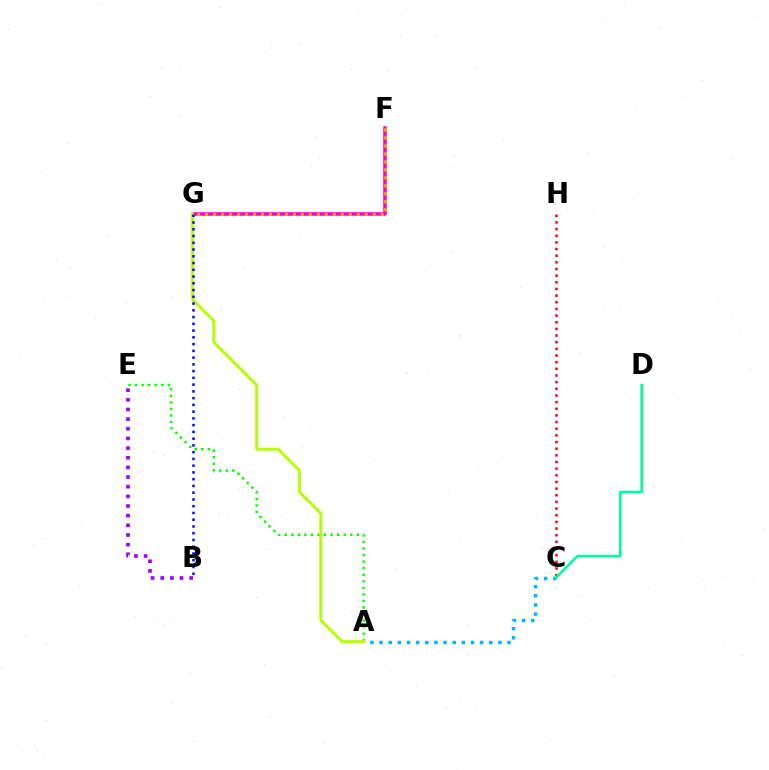{('C', 'H'): [{'color': '#ff0000', 'line_style': 'dotted', 'thickness': 1.81}], ('A', 'E'): [{'color': '#08ff00', 'line_style': 'dotted', 'thickness': 1.78}], ('A', 'C'): [{'color': '#00b5ff', 'line_style': 'dotted', 'thickness': 2.48}], ('F', 'G'): [{'color': '#ff00bd', 'line_style': 'solid', 'thickness': 2.53}, {'color': '#ffa500', 'line_style': 'dotted', 'thickness': 2.17}], ('A', 'G'): [{'color': '#b3ff00', 'line_style': 'solid', 'thickness': 2.12}], ('B', 'G'): [{'color': '#0010ff', 'line_style': 'dotted', 'thickness': 1.84}], ('C', 'D'): [{'color': '#00ff9d', 'line_style': 'solid', 'thickness': 1.88}], ('B', 'E'): [{'color': '#9b00ff', 'line_style': 'dotted', 'thickness': 2.62}]}